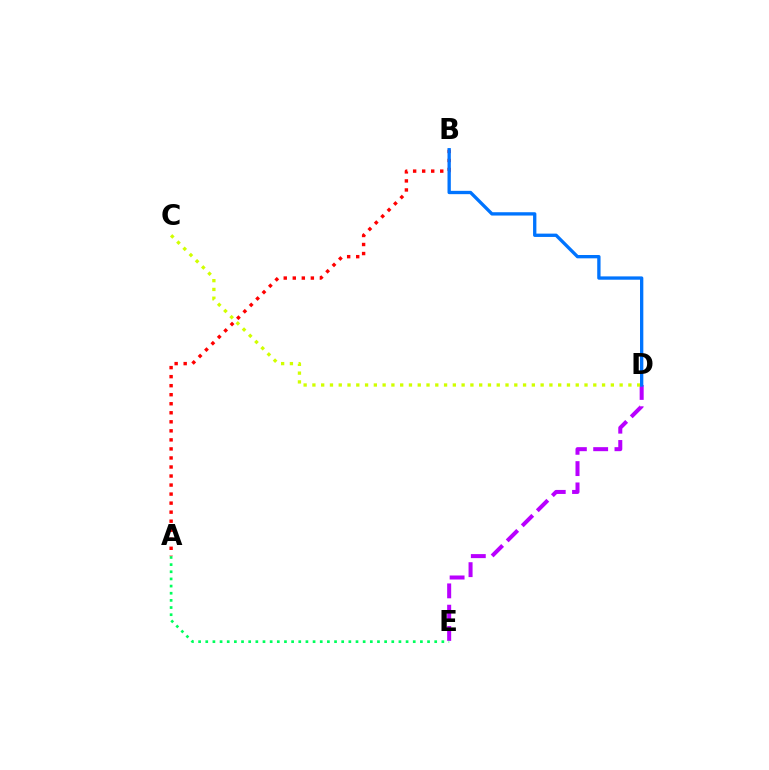{('D', 'E'): [{'color': '#b900ff', 'line_style': 'dashed', 'thickness': 2.89}], ('A', 'E'): [{'color': '#00ff5c', 'line_style': 'dotted', 'thickness': 1.94}], ('A', 'B'): [{'color': '#ff0000', 'line_style': 'dotted', 'thickness': 2.45}], ('C', 'D'): [{'color': '#d1ff00', 'line_style': 'dotted', 'thickness': 2.38}], ('B', 'D'): [{'color': '#0074ff', 'line_style': 'solid', 'thickness': 2.39}]}